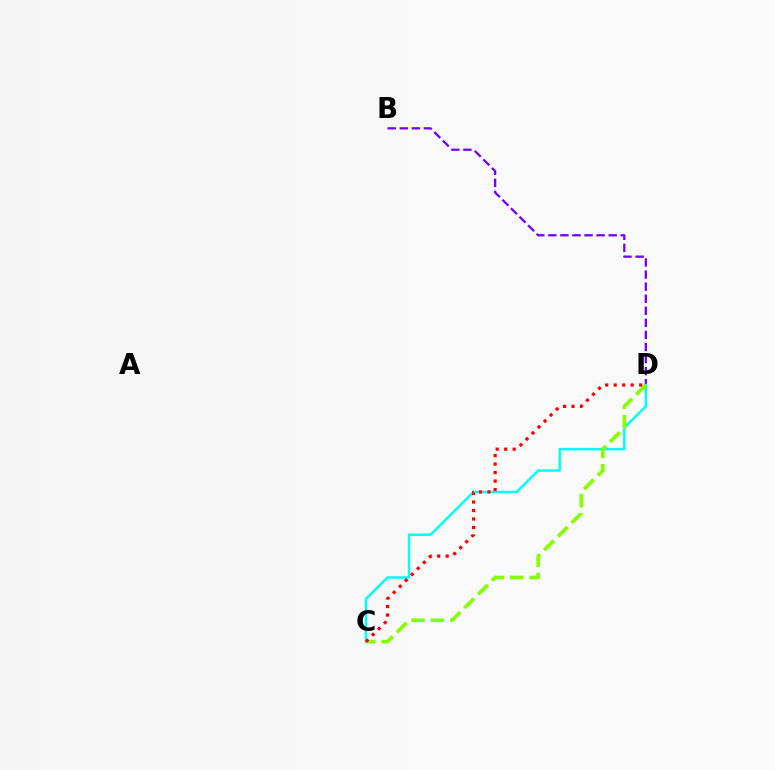{('B', 'D'): [{'color': '#7200ff', 'line_style': 'dashed', 'thickness': 1.64}], ('C', 'D'): [{'color': '#00fff6', 'line_style': 'solid', 'thickness': 1.78}, {'color': '#84ff00', 'line_style': 'dashed', 'thickness': 2.63}, {'color': '#ff0000', 'line_style': 'dotted', 'thickness': 2.31}]}